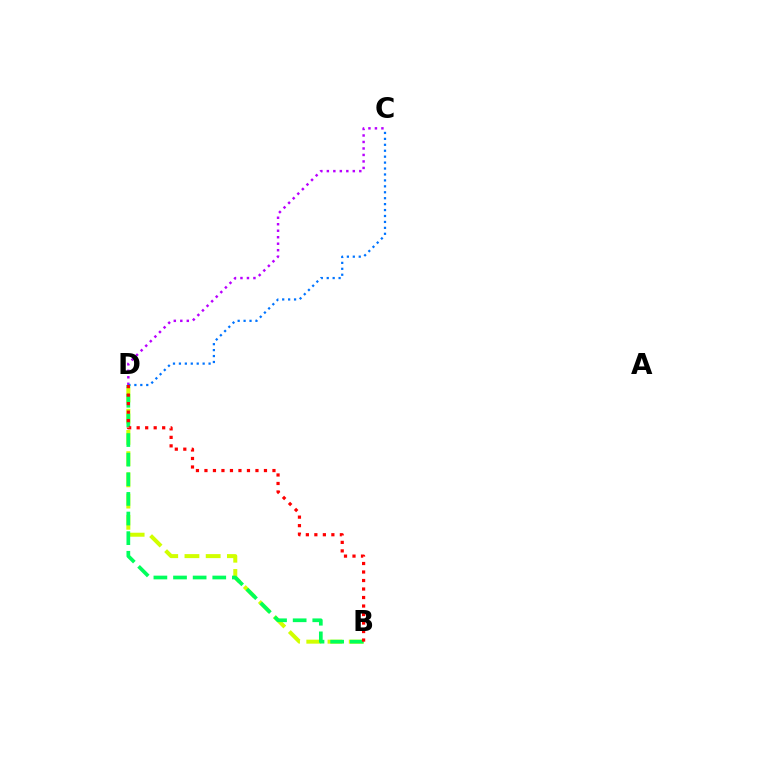{('B', 'D'): [{'color': '#d1ff00', 'line_style': 'dashed', 'thickness': 2.88}, {'color': '#00ff5c', 'line_style': 'dashed', 'thickness': 2.67}, {'color': '#ff0000', 'line_style': 'dotted', 'thickness': 2.31}], ('C', 'D'): [{'color': '#b900ff', 'line_style': 'dotted', 'thickness': 1.76}, {'color': '#0074ff', 'line_style': 'dotted', 'thickness': 1.61}]}